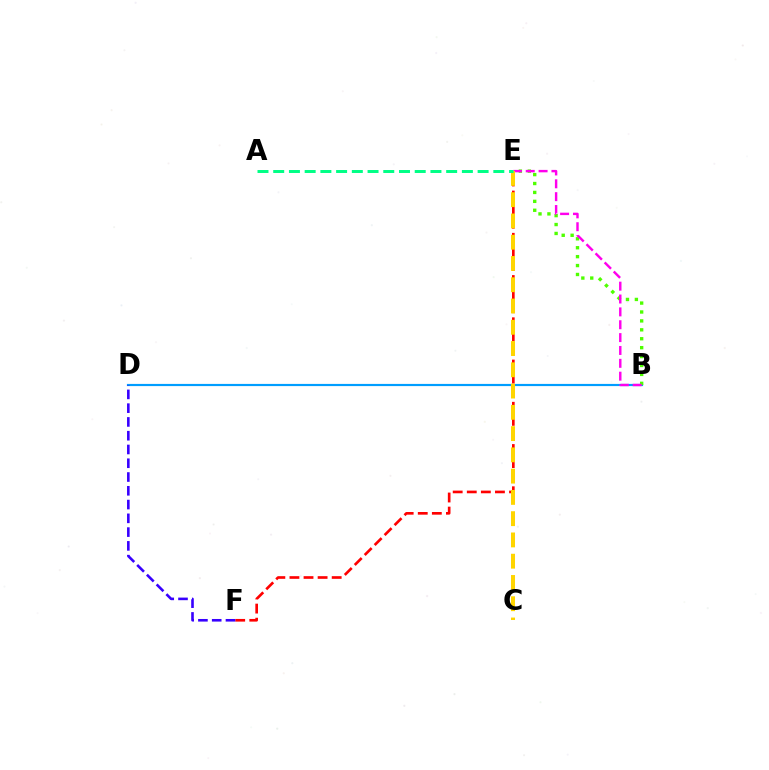{('B', 'D'): [{'color': '#009eff', 'line_style': 'solid', 'thickness': 1.57}], ('E', 'F'): [{'color': '#ff0000', 'line_style': 'dashed', 'thickness': 1.91}], ('D', 'F'): [{'color': '#3700ff', 'line_style': 'dashed', 'thickness': 1.87}], ('B', 'E'): [{'color': '#4fff00', 'line_style': 'dotted', 'thickness': 2.42}, {'color': '#ff00ed', 'line_style': 'dashed', 'thickness': 1.75}], ('C', 'E'): [{'color': '#ffd500', 'line_style': 'dashed', 'thickness': 2.89}], ('A', 'E'): [{'color': '#00ff86', 'line_style': 'dashed', 'thickness': 2.14}]}